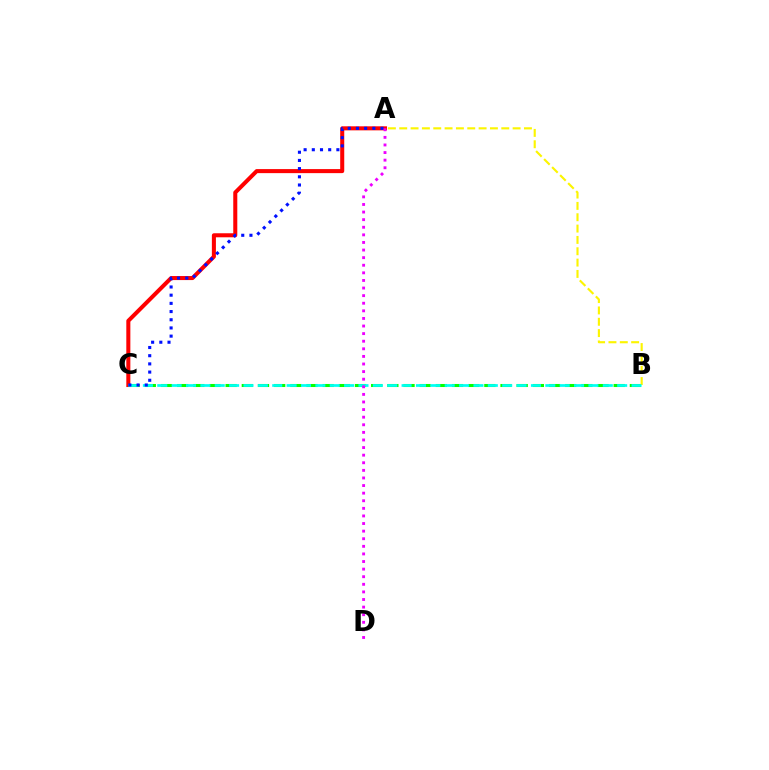{('A', 'C'): [{'color': '#ff0000', 'line_style': 'solid', 'thickness': 2.91}, {'color': '#0010ff', 'line_style': 'dotted', 'thickness': 2.23}], ('B', 'C'): [{'color': '#08ff00', 'line_style': 'dashed', 'thickness': 2.2}, {'color': '#00fff6', 'line_style': 'dashed', 'thickness': 1.95}], ('A', 'B'): [{'color': '#fcf500', 'line_style': 'dashed', 'thickness': 1.54}], ('A', 'D'): [{'color': '#ee00ff', 'line_style': 'dotted', 'thickness': 2.06}]}